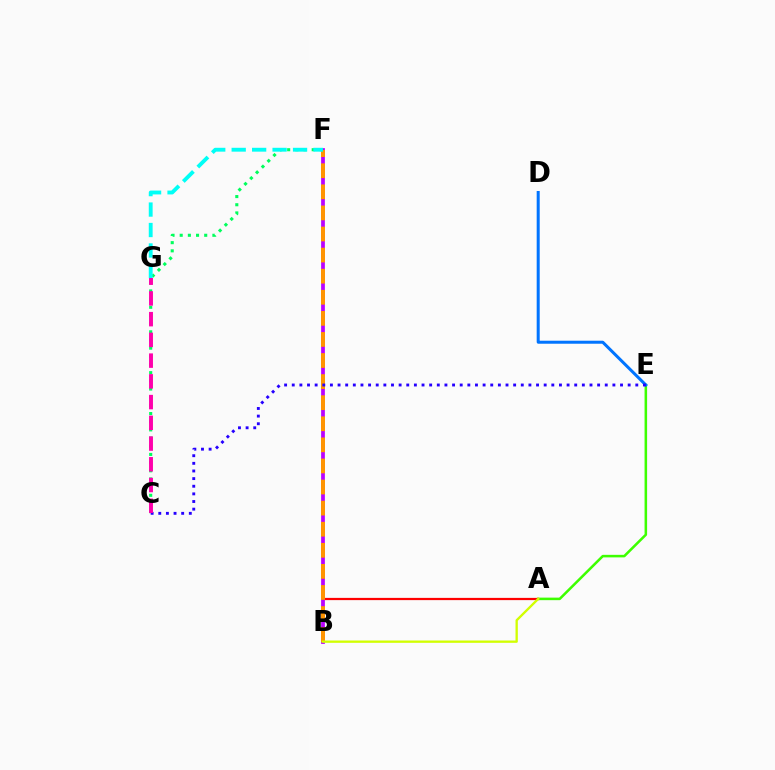{('A', 'E'): [{'color': '#3dff00', 'line_style': 'solid', 'thickness': 1.83}], ('A', 'B'): [{'color': '#ff0000', 'line_style': 'solid', 'thickness': 1.61}, {'color': '#d1ff00', 'line_style': 'solid', 'thickness': 1.67}], ('B', 'F'): [{'color': '#b900ff', 'line_style': 'solid', 'thickness': 2.7}, {'color': '#ff9400', 'line_style': 'dashed', 'thickness': 2.86}], ('C', 'F'): [{'color': '#00ff5c', 'line_style': 'dotted', 'thickness': 2.22}], ('D', 'E'): [{'color': '#0074ff', 'line_style': 'solid', 'thickness': 2.17}], ('C', 'E'): [{'color': '#2500ff', 'line_style': 'dotted', 'thickness': 2.07}], ('F', 'G'): [{'color': '#00fff6', 'line_style': 'dashed', 'thickness': 2.78}], ('C', 'G'): [{'color': '#ff00ac', 'line_style': 'dashed', 'thickness': 2.82}]}